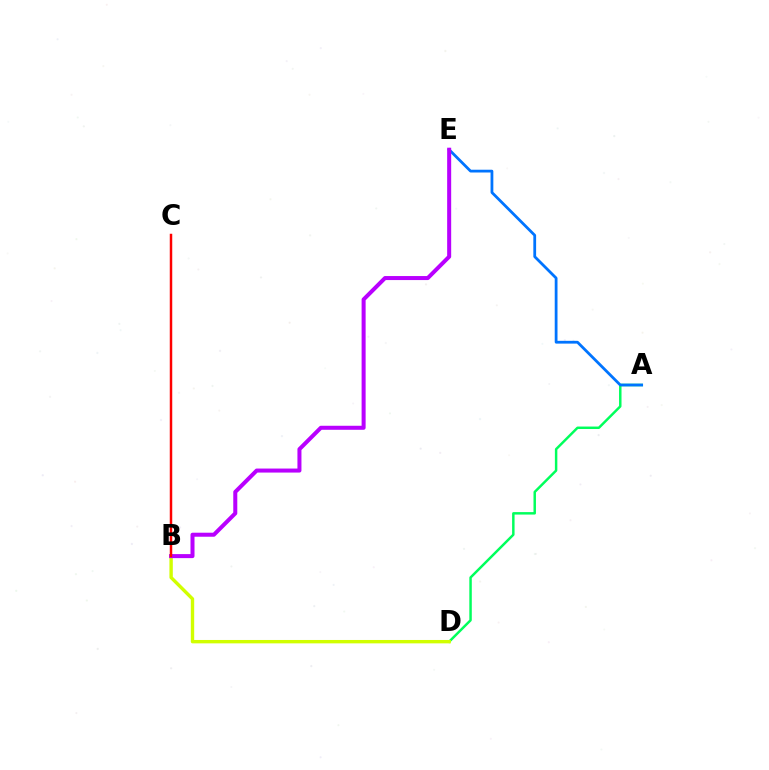{('A', 'D'): [{'color': '#00ff5c', 'line_style': 'solid', 'thickness': 1.78}], ('A', 'E'): [{'color': '#0074ff', 'line_style': 'solid', 'thickness': 2.0}], ('B', 'D'): [{'color': '#d1ff00', 'line_style': 'solid', 'thickness': 2.44}], ('B', 'E'): [{'color': '#b900ff', 'line_style': 'solid', 'thickness': 2.89}], ('B', 'C'): [{'color': '#ff0000', 'line_style': 'solid', 'thickness': 1.78}]}